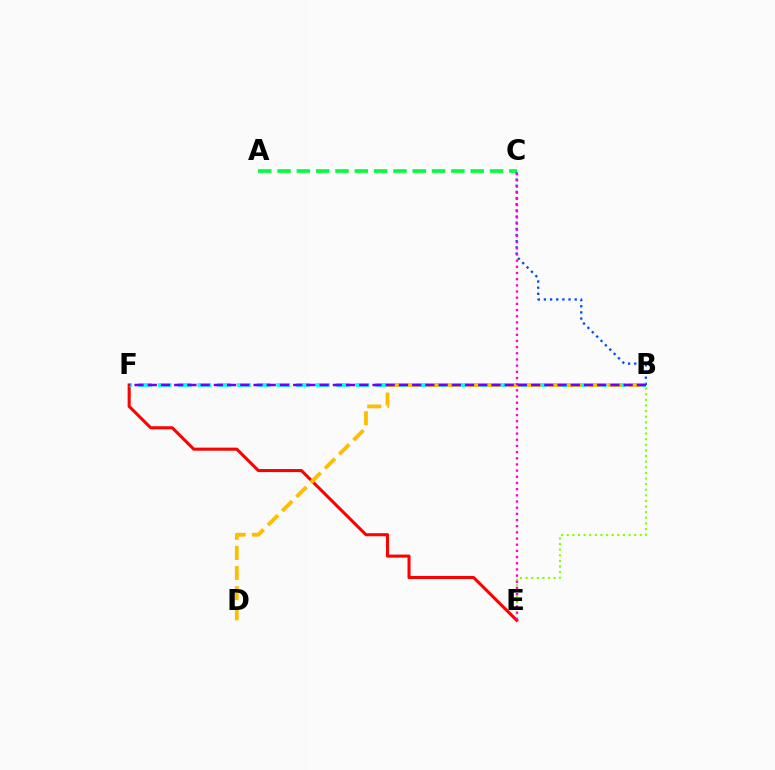{('A', 'C'): [{'color': '#00ff39', 'line_style': 'dashed', 'thickness': 2.62}], ('B', 'C'): [{'color': '#004bff', 'line_style': 'dotted', 'thickness': 1.67}], ('E', 'F'): [{'color': '#ff0000', 'line_style': 'solid', 'thickness': 2.2}], ('B', 'F'): [{'color': '#00fff6', 'line_style': 'dashed', 'thickness': 2.69}, {'color': '#7200ff', 'line_style': 'dashed', 'thickness': 1.8}], ('B', 'D'): [{'color': '#ffbd00', 'line_style': 'dashed', 'thickness': 2.73}], ('B', 'E'): [{'color': '#84ff00', 'line_style': 'dotted', 'thickness': 1.53}], ('C', 'E'): [{'color': '#ff00cf', 'line_style': 'dotted', 'thickness': 1.68}]}